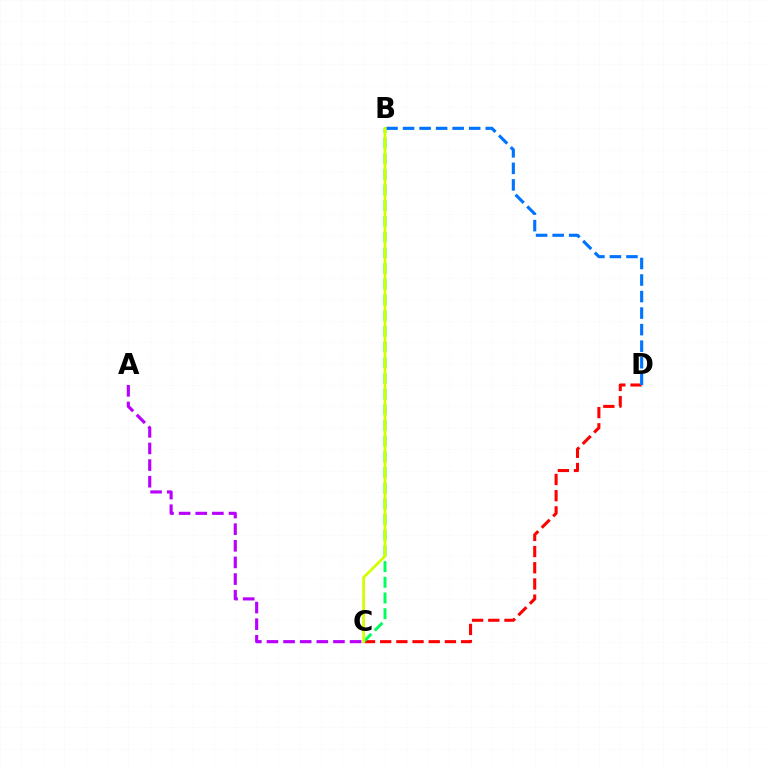{('A', 'C'): [{'color': '#b900ff', 'line_style': 'dashed', 'thickness': 2.26}], ('C', 'D'): [{'color': '#ff0000', 'line_style': 'dashed', 'thickness': 2.2}], ('B', 'D'): [{'color': '#0074ff', 'line_style': 'dashed', 'thickness': 2.25}], ('B', 'C'): [{'color': '#00ff5c', 'line_style': 'dashed', 'thickness': 2.13}, {'color': '#d1ff00', 'line_style': 'solid', 'thickness': 1.98}]}